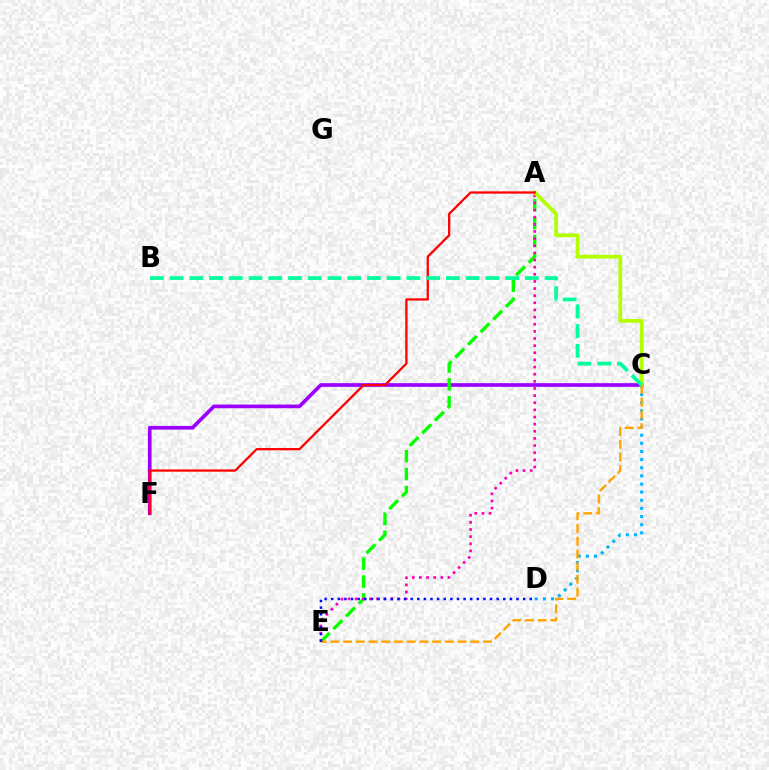{('C', 'F'): [{'color': '#9b00ff', 'line_style': 'solid', 'thickness': 2.64}], ('A', 'E'): [{'color': '#08ff00', 'line_style': 'dashed', 'thickness': 2.43}, {'color': '#ff00bd', 'line_style': 'dotted', 'thickness': 1.94}], ('C', 'D'): [{'color': '#00b5ff', 'line_style': 'dotted', 'thickness': 2.21}], ('A', 'C'): [{'color': '#b3ff00', 'line_style': 'solid', 'thickness': 2.7}], ('A', 'F'): [{'color': '#ff0000', 'line_style': 'solid', 'thickness': 1.64}], ('C', 'E'): [{'color': '#ffa500', 'line_style': 'dashed', 'thickness': 1.73}], ('D', 'E'): [{'color': '#0010ff', 'line_style': 'dotted', 'thickness': 1.8}], ('B', 'C'): [{'color': '#00ff9d', 'line_style': 'dashed', 'thickness': 2.68}]}